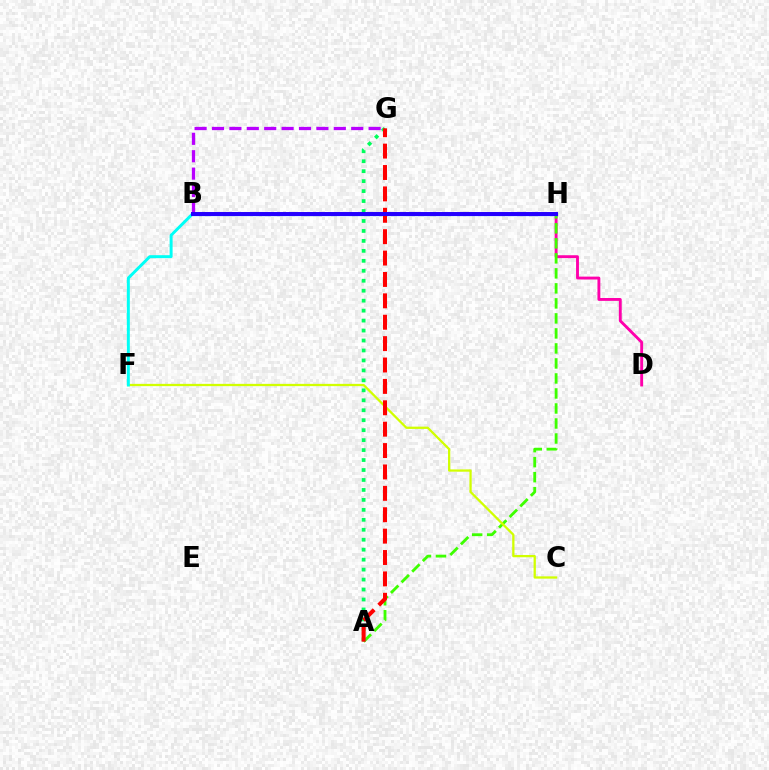{('D', 'H'): [{'color': '#ff00ac', 'line_style': 'solid', 'thickness': 2.07}], ('A', 'H'): [{'color': '#3dff00', 'line_style': 'dashed', 'thickness': 2.04}], ('B', 'H'): [{'color': '#ff9400', 'line_style': 'solid', 'thickness': 1.76}, {'color': '#0074ff', 'line_style': 'solid', 'thickness': 2.34}, {'color': '#2500ff', 'line_style': 'solid', 'thickness': 2.85}], ('A', 'G'): [{'color': '#00ff5c', 'line_style': 'dotted', 'thickness': 2.71}, {'color': '#ff0000', 'line_style': 'dashed', 'thickness': 2.91}], ('B', 'G'): [{'color': '#b900ff', 'line_style': 'dashed', 'thickness': 2.36}], ('C', 'F'): [{'color': '#d1ff00', 'line_style': 'solid', 'thickness': 1.64}], ('B', 'F'): [{'color': '#00fff6', 'line_style': 'solid', 'thickness': 2.13}]}